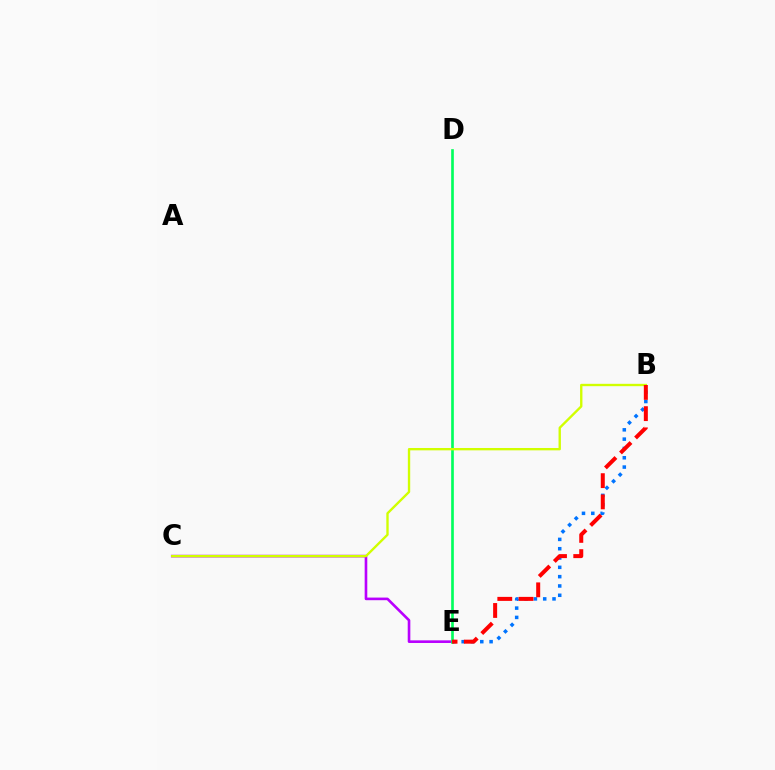{('C', 'E'): [{'color': '#b900ff', 'line_style': 'solid', 'thickness': 1.89}], ('B', 'E'): [{'color': '#0074ff', 'line_style': 'dotted', 'thickness': 2.53}, {'color': '#ff0000', 'line_style': 'dashed', 'thickness': 2.88}], ('D', 'E'): [{'color': '#00ff5c', 'line_style': 'solid', 'thickness': 1.91}], ('B', 'C'): [{'color': '#d1ff00', 'line_style': 'solid', 'thickness': 1.7}]}